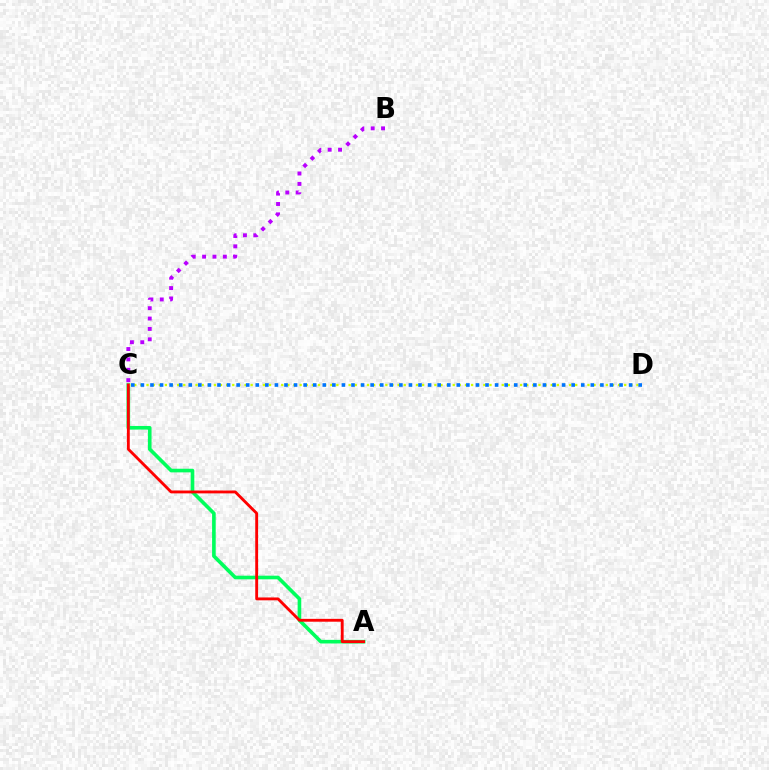{('A', 'C'): [{'color': '#00ff5c', 'line_style': 'solid', 'thickness': 2.61}, {'color': '#ff0000', 'line_style': 'solid', 'thickness': 2.06}], ('C', 'D'): [{'color': '#d1ff00', 'line_style': 'dotted', 'thickness': 1.66}, {'color': '#0074ff', 'line_style': 'dotted', 'thickness': 2.6}], ('B', 'C'): [{'color': '#b900ff', 'line_style': 'dotted', 'thickness': 2.82}]}